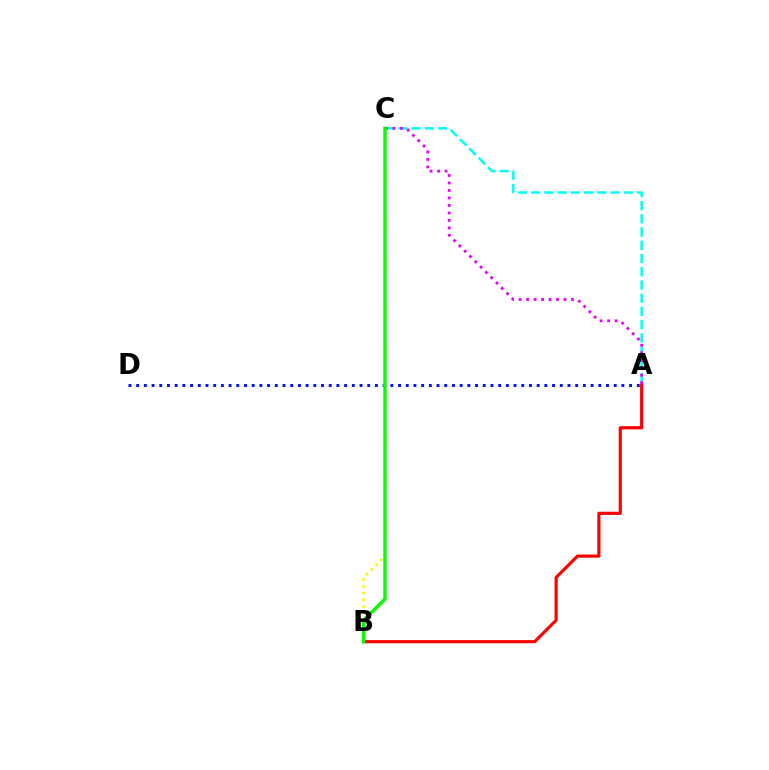{('A', 'D'): [{'color': '#0010ff', 'line_style': 'dotted', 'thickness': 2.09}], ('A', 'C'): [{'color': '#00fff6', 'line_style': 'dashed', 'thickness': 1.8}, {'color': '#ee00ff', 'line_style': 'dotted', 'thickness': 2.04}], ('A', 'B'): [{'color': '#ff0000', 'line_style': 'solid', 'thickness': 2.27}], ('B', 'C'): [{'color': '#fcf500', 'line_style': 'dotted', 'thickness': 1.84}, {'color': '#08ff00', 'line_style': 'solid', 'thickness': 2.46}]}